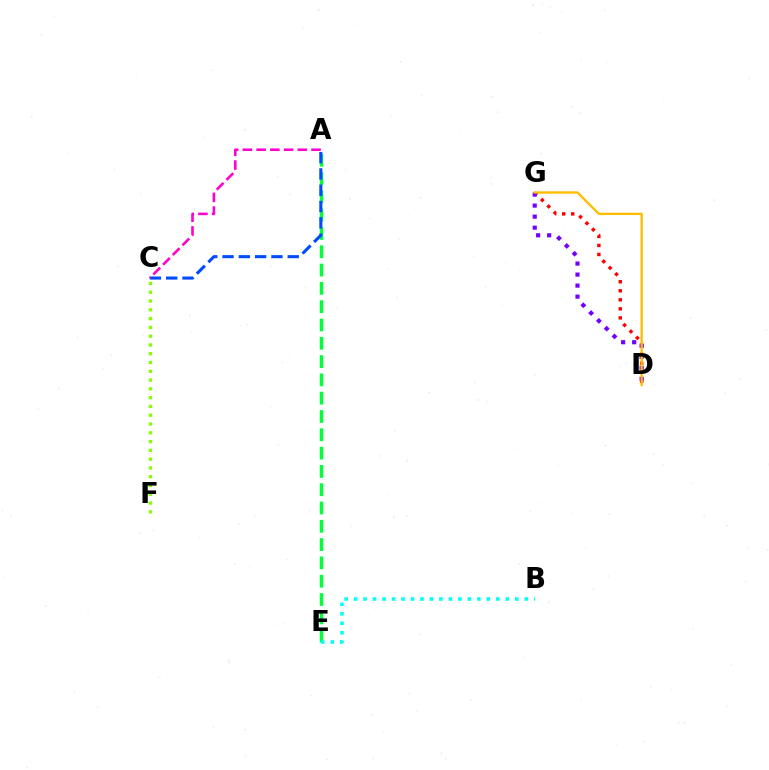{('D', 'G'): [{'color': '#ff0000', 'line_style': 'dotted', 'thickness': 2.45}, {'color': '#7200ff', 'line_style': 'dotted', 'thickness': 3.0}, {'color': '#ffbd00', 'line_style': 'solid', 'thickness': 1.68}], ('A', 'E'): [{'color': '#00ff39', 'line_style': 'dashed', 'thickness': 2.49}], ('A', 'C'): [{'color': '#004bff', 'line_style': 'dashed', 'thickness': 2.21}, {'color': '#ff00cf', 'line_style': 'dashed', 'thickness': 1.87}], ('B', 'E'): [{'color': '#00fff6', 'line_style': 'dotted', 'thickness': 2.58}], ('C', 'F'): [{'color': '#84ff00', 'line_style': 'dotted', 'thickness': 2.39}]}